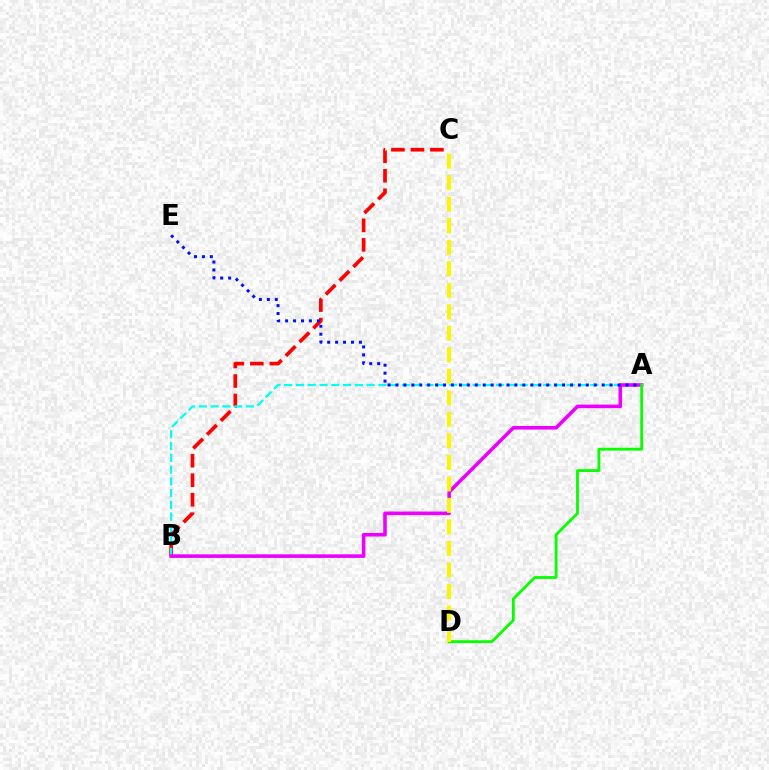{('B', 'C'): [{'color': '#ff0000', 'line_style': 'dashed', 'thickness': 2.65}], ('A', 'B'): [{'color': '#00fff6', 'line_style': 'dashed', 'thickness': 1.6}, {'color': '#ee00ff', 'line_style': 'solid', 'thickness': 2.59}], ('A', 'E'): [{'color': '#0010ff', 'line_style': 'dotted', 'thickness': 2.16}], ('A', 'D'): [{'color': '#08ff00', 'line_style': 'solid', 'thickness': 2.03}], ('C', 'D'): [{'color': '#fcf500', 'line_style': 'dashed', 'thickness': 2.92}]}